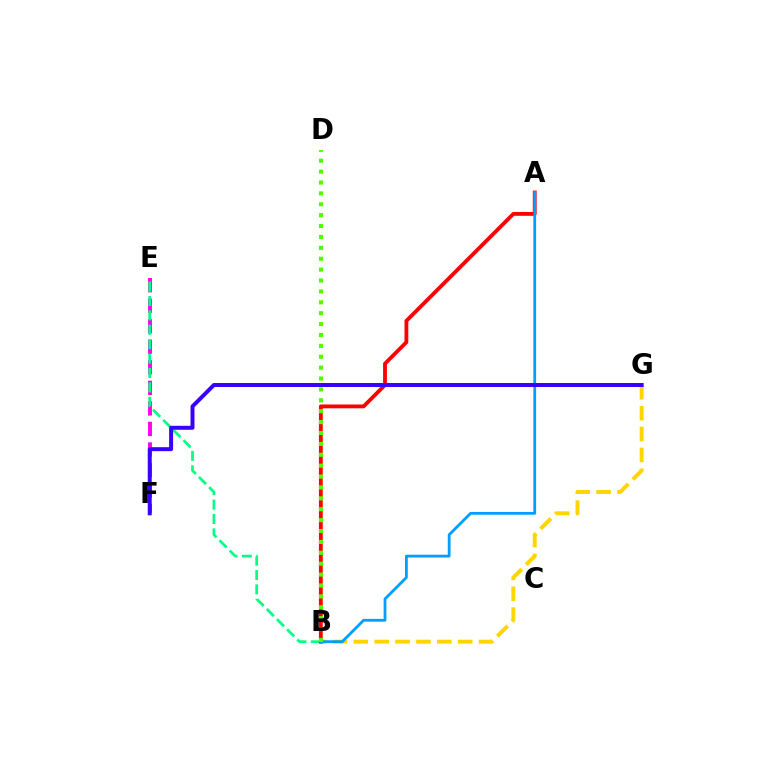{('E', 'F'): [{'color': '#ff00ed', 'line_style': 'dashed', 'thickness': 2.79}], ('B', 'G'): [{'color': '#ffd500', 'line_style': 'dashed', 'thickness': 2.84}], ('B', 'E'): [{'color': '#00ff86', 'line_style': 'dashed', 'thickness': 1.95}], ('A', 'B'): [{'color': '#ff0000', 'line_style': 'solid', 'thickness': 2.75}, {'color': '#009eff', 'line_style': 'solid', 'thickness': 2.01}], ('B', 'D'): [{'color': '#4fff00', 'line_style': 'dotted', 'thickness': 2.96}], ('F', 'G'): [{'color': '#3700ff', 'line_style': 'solid', 'thickness': 2.85}]}